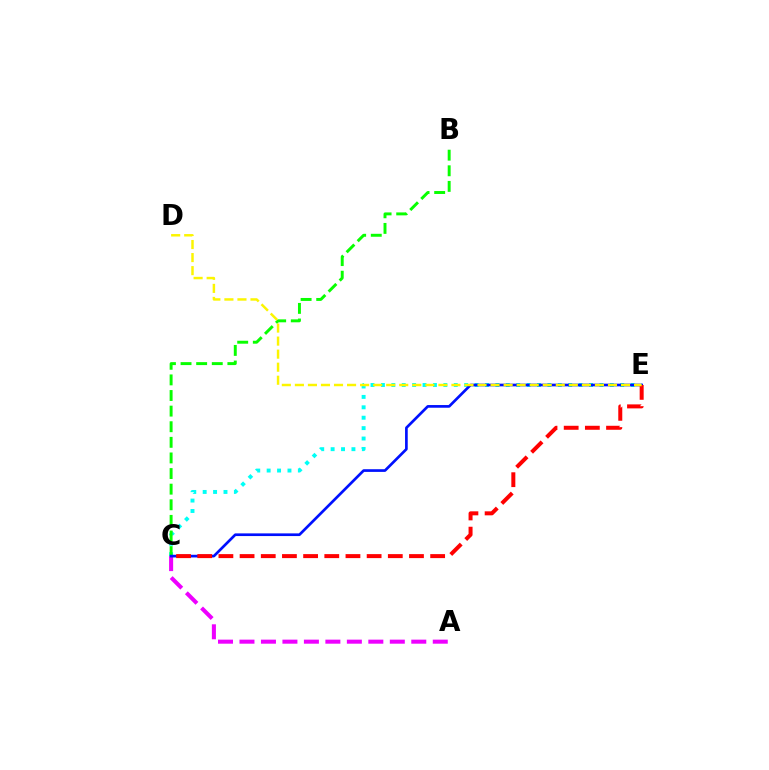{('C', 'E'): [{'color': '#00fff6', 'line_style': 'dotted', 'thickness': 2.83}, {'color': '#0010ff', 'line_style': 'solid', 'thickness': 1.93}, {'color': '#ff0000', 'line_style': 'dashed', 'thickness': 2.88}], ('B', 'C'): [{'color': '#08ff00', 'line_style': 'dashed', 'thickness': 2.12}], ('A', 'C'): [{'color': '#ee00ff', 'line_style': 'dashed', 'thickness': 2.92}], ('D', 'E'): [{'color': '#fcf500', 'line_style': 'dashed', 'thickness': 1.77}]}